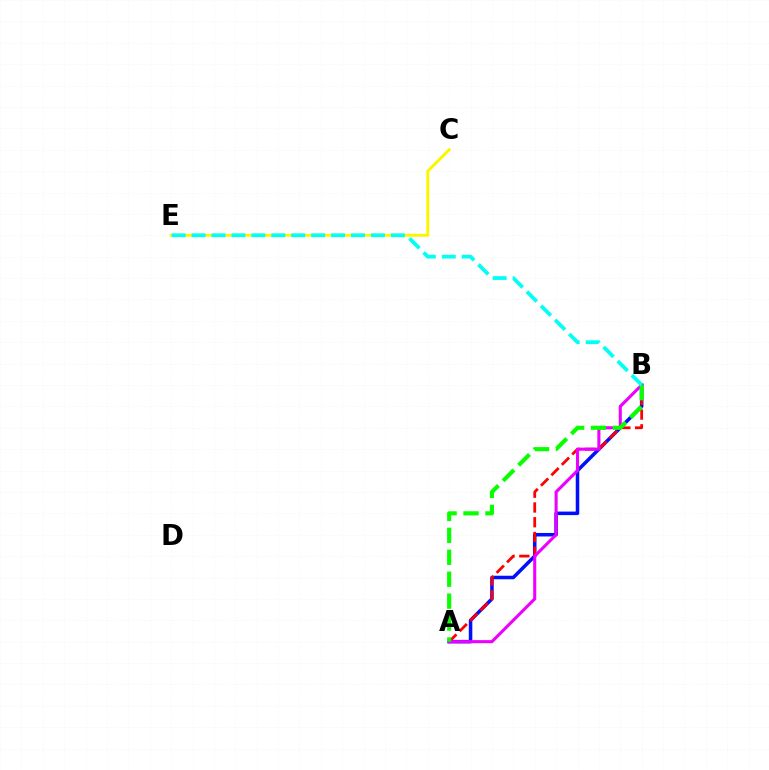{('A', 'B'): [{'color': '#0010ff', 'line_style': 'solid', 'thickness': 2.54}, {'color': '#ff0000', 'line_style': 'dashed', 'thickness': 2.0}, {'color': '#ee00ff', 'line_style': 'solid', 'thickness': 2.22}, {'color': '#08ff00', 'line_style': 'dashed', 'thickness': 2.98}], ('C', 'E'): [{'color': '#fcf500', 'line_style': 'solid', 'thickness': 2.12}], ('B', 'E'): [{'color': '#00fff6', 'line_style': 'dashed', 'thickness': 2.71}]}